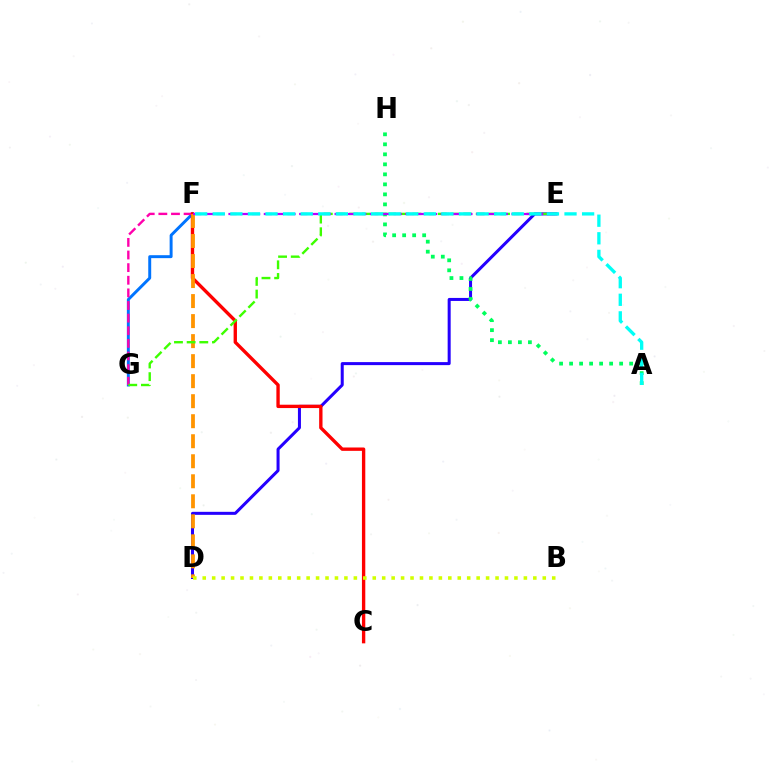{('D', 'E'): [{'color': '#2500ff', 'line_style': 'solid', 'thickness': 2.18}], ('F', 'G'): [{'color': '#0074ff', 'line_style': 'solid', 'thickness': 2.12}, {'color': '#ff00ac', 'line_style': 'dashed', 'thickness': 1.71}], ('C', 'F'): [{'color': '#ff0000', 'line_style': 'solid', 'thickness': 2.42}], ('D', 'F'): [{'color': '#ff9400', 'line_style': 'dashed', 'thickness': 2.72}], ('A', 'H'): [{'color': '#00ff5c', 'line_style': 'dotted', 'thickness': 2.72}], ('B', 'D'): [{'color': '#d1ff00', 'line_style': 'dotted', 'thickness': 2.57}], ('E', 'G'): [{'color': '#3dff00', 'line_style': 'dashed', 'thickness': 1.72}], ('E', 'F'): [{'color': '#b900ff', 'line_style': 'dashed', 'thickness': 1.6}], ('A', 'F'): [{'color': '#00fff6', 'line_style': 'dashed', 'thickness': 2.39}]}